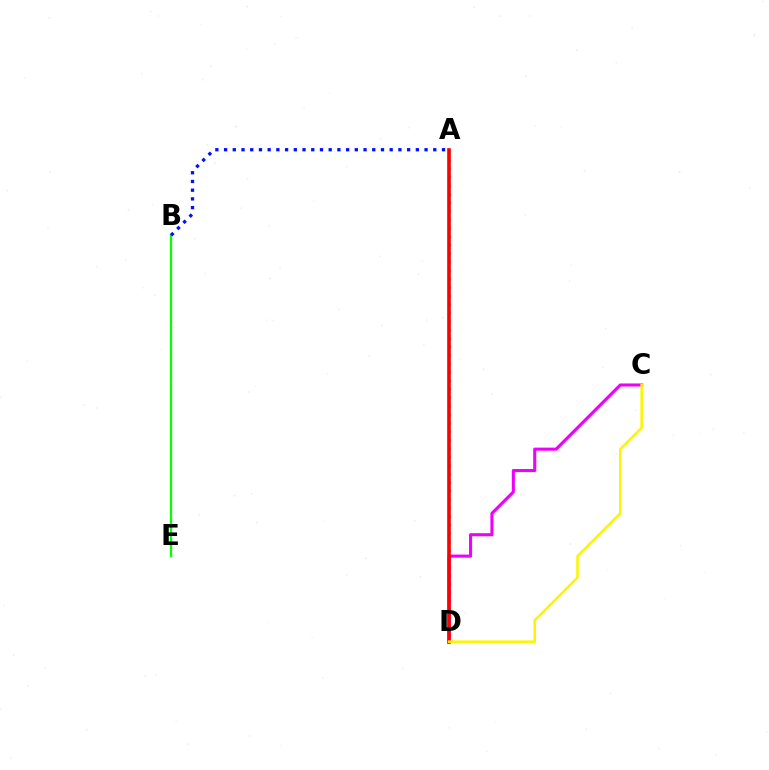{('A', 'D'): [{'color': '#00fff6', 'line_style': 'dotted', 'thickness': 2.3}, {'color': '#ff0000', 'line_style': 'solid', 'thickness': 2.62}], ('C', 'D'): [{'color': '#ee00ff', 'line_style': 'solid', 'thickness': 2.22}, {'color': '#fcf500', 'line_style': 'solid', 'thickness': 1.82}], ('B', 'E'): [{'color': '#08ff00', 'line_style': 'solid', 'thickness': 1.64}], ('A', 'B'): [{'color': '#0010ff', 'line_style': 'dotted', 'thickness': 2.37}]}